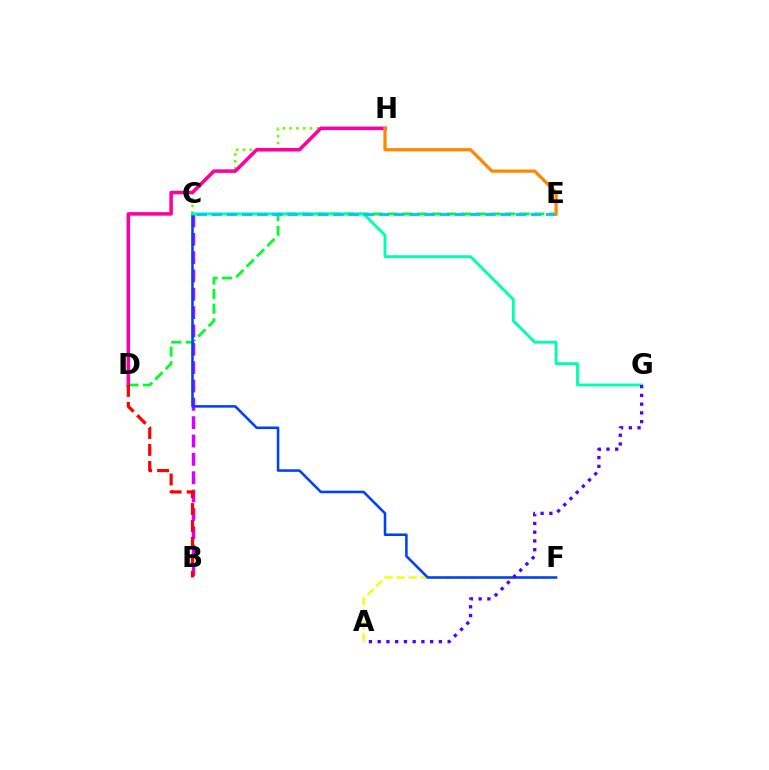{('A', 'F'): [{'color': '#eeff00', 'line_style': 'dashed', 'thickness': 1.64}], ('C', 'H'): [{'color': '#66ff00', 'line_style': 'dotted', 'thickness': 1.85}], ('B', 'C'): [{'color': '#d600ff', 'line_style': 'dashed', 'thickness': 2.49}], ('D', 'E'): [{'color': '#00ff27', 'line_style': 'dashed', 'thickness': 1.99}], ('C', 'F'): [{'color': '#003fff', 'line_style': 'solid', 'thickness': 1.83}], ('C', 'G'): [{'color': '#00ffaf', 'line_style': 'solid', 'thickness': 2.07}], ('C', 'E'): [{'color': '#00c7ff', 'line_style': 'dashed', 'thickness': 2.06}], ('A', 'G'): [{'color': '#4f00ff', 'line_style': 'dotted', 'thickness': 2.38}], ('D', 'H'): [{'color': '#ff00a0', 'line_style': 'solid', 'thickness': 2.55}], ('B', 'D'): [{'color': '#ff0000', 'line_style': 'dashed', 'thickness': 2.31}], ('E', 'H'): [{'color': '#ff8800', 'line_style': 'solid', 'thickness': 2.34}]}